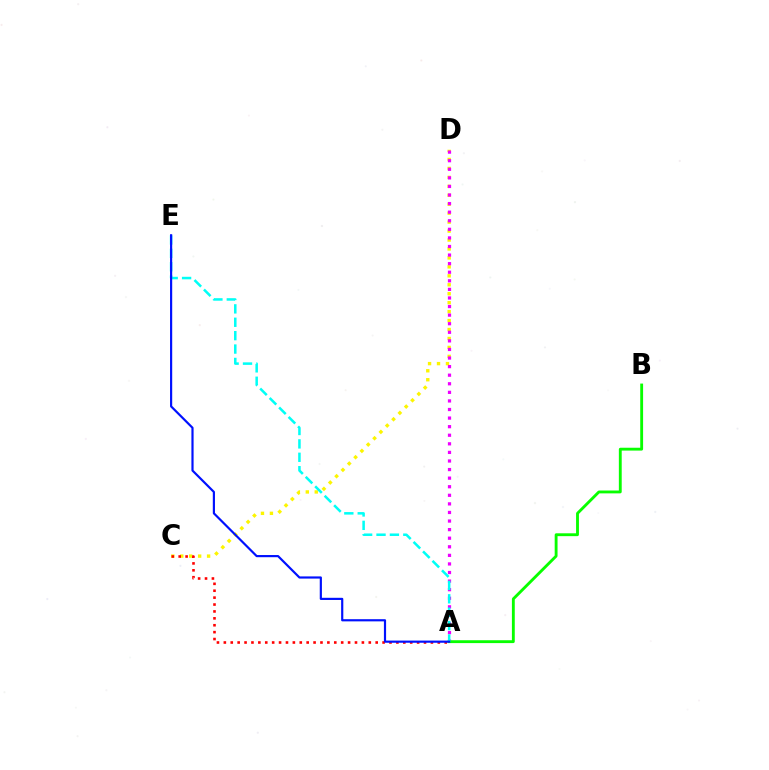{('C', 'D'): [{'color': '#fcf500', 'line_style': 'dotted', 'thickness': 2.43}], ('A', 'D'): [{'color': '#ee00ff', 'line_style': 'dotted', 'thickness': 2.33}], ('A', 'B'): [{'color': '#08ff00', 'line_style': 'solid', 'thickness': 2.06}], ('A', 'C'): [{'color': '#ff0000', 'line_style': 'dotted', 'thickness': 1.88}], ('A', 'E'): [{'color': '#00fff6', 'line_style': 'dashed', 'thickness': 1.82}, {'color': '#0010ff', 'line_style': 'solid', 'thickness': 1.57}]}